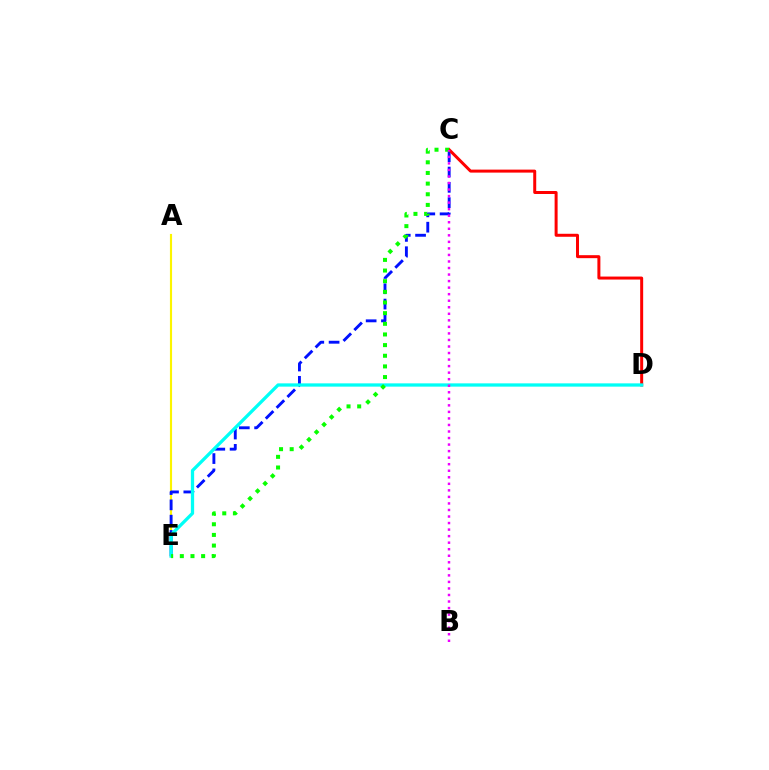{('A', 'E'): [{'color': '#fcf500', 'line_style': 'solid', 'thickness': 1.54}], ('C', 'E'): [{'color': '#0010ff', 'line_style': 'dashed', 'thickness': 2.08}, {'color': '#08ff00', 'line_style': 'dotted', 'thickness': 2.89}], ('C', 'D'): [{'color': '#ff0000', 'line_style': 'solid', 'thickness': 2.15}], ('D', 'E'): [{'color': '#00fff6', 'line_style': 'solid', 'thickness': 2.36}], ('B', 'C'): [{'color': '#ee00ff', 'line_style': 'dotted', 'thickness': 1.78}]}